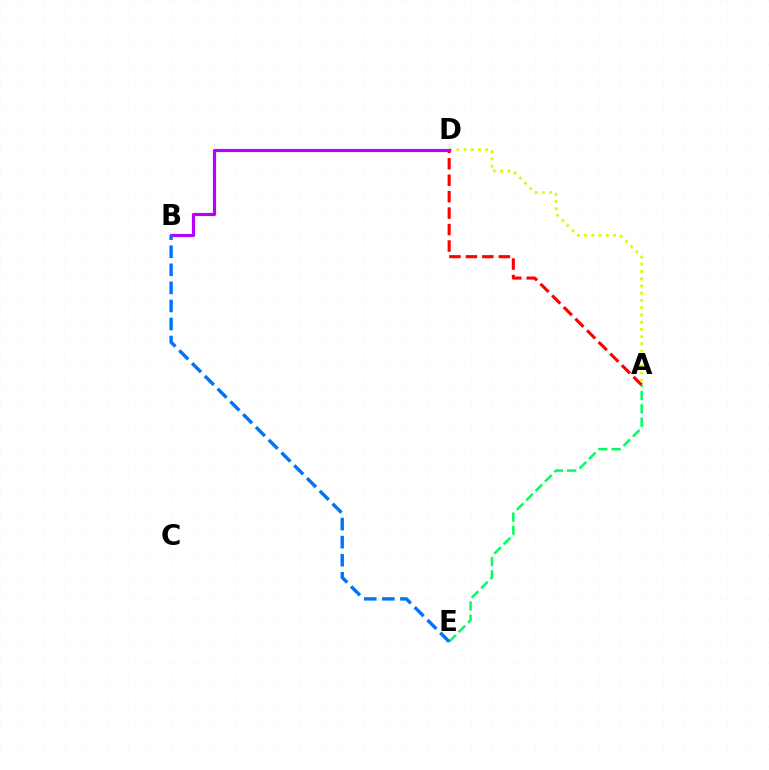{('A', 'D'): [{'color': '#ff0000', 'line_style': 'dashed', 'thickness': 2.23}, {'color': '#d1ff00', 'line_style': 'dotted', 'thickness': 1.97}], ('A', 'E'): [{'color': '#00ff5c', 'line_style': 'dashed', 'thickness': 1.81}], ('B', 'D'): [{'color': '#b900ff', 'line_style': 'solid', 'thickness': 2.28}], ('B', 'E'): [{'color': '#0074ff', 'line_style': 'dashed', 'thickness': 2.45}]}